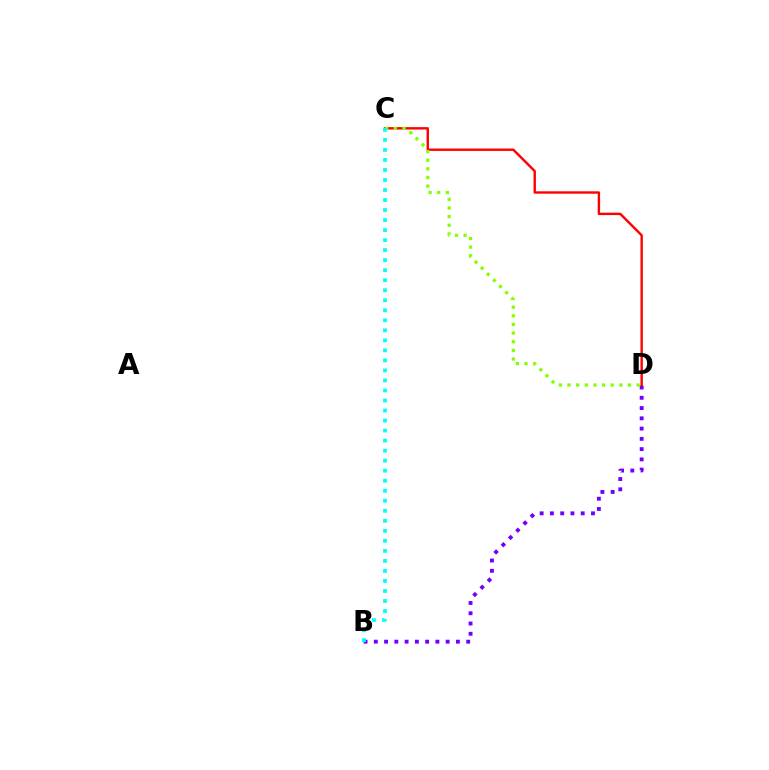{('B', 'D'): [{'color': '#7200ff', 'line_style': 'dotted', 'thickness': 2.79}], ('C', 'D'): [{'color': '#ff0000', 'line_style': 'solid', 'thickness': 1.73}, {'color': '#84ff00', 'line_style': 'dotted', 'thickness': 2.35}], ('B', 'C'): [{'color': '#00fff6', 'line_style': 'dotted', 'thickness': 2.72}]}